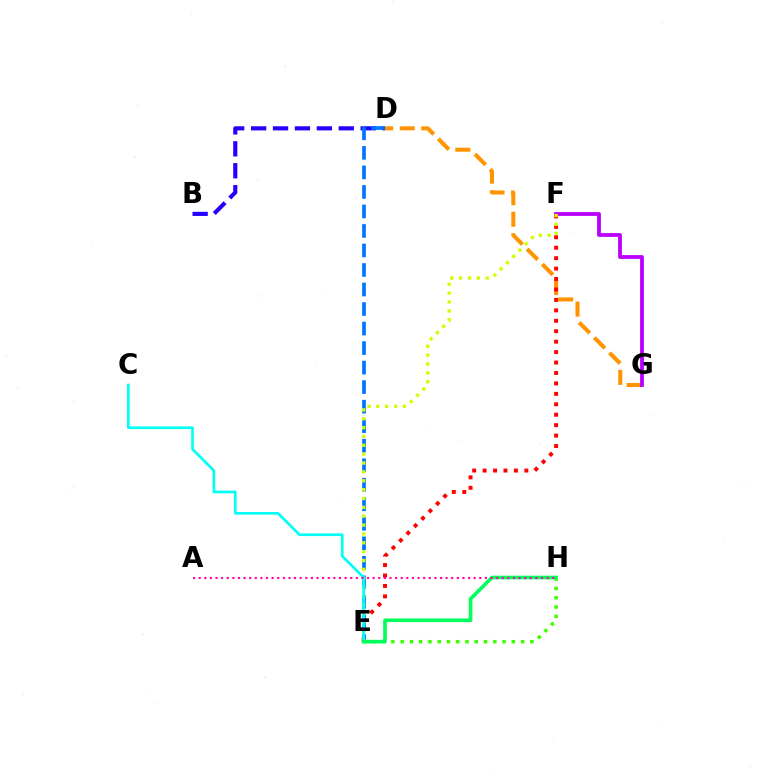{('D', 'G'): [{'color': '#ff9400', 'line_style': 'dashed', 'thickness': 2.92}], ('E', 'F'): [{'color': '#ff0000', 'line_style': 'dotted', 'thickness': 2.84}, {'color': '#d1ff00', 'line_style': 'dotted', 'thickness': 2.41}], ('F', 'G'): [{'color': '#b900ff', 'line_style': 'solid', 'thickness': 2.72}], ('B', 'D'): [{'color': '#2500ff', 'line_style': 'dashed', 'thickness': 2.98}], ('D', 'E'): [{'color': '#0074ff', 'line_style': 'dashed', 'thickness': 2.65}], ('E', 'H'): [{'color': '#3dff00', 'line_style': 'dotted', 'thickness': 2.52}, {'color': '#00ff5c', 'line_style': 'solid', 'thickness': 2.62}], ('C', 'E'): [{'color': '#00fff6', 'line_style': 'solid', 'thickness': 1.93}], ('A', 'H'): [{'color': '#ff00ac', 'line_style': 'dotted', 'thickness': 1.52}]}